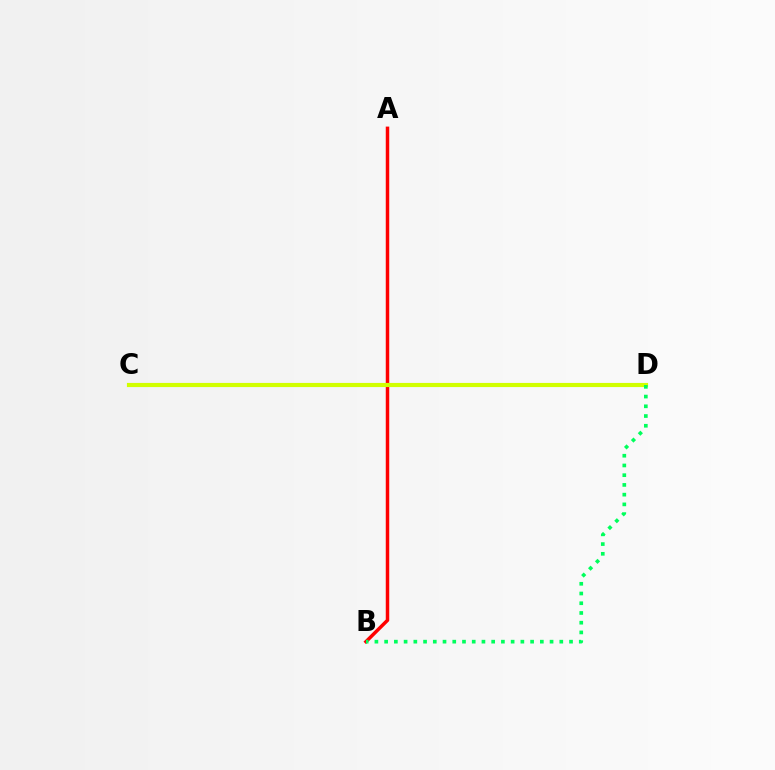{('C', 'D'): [{'color': '#b900ff', 'line_style': 'solid', 'thickness': 2.0}, {'color': '#0074ff', 'line_style': 'solid', 'thickness': 2.71}, {'color': '#d1ff00', 'line_style': 'solid', 'thickness': 2.98}], ('A', 'B'): [{'color': '#ff0000', 'line_style': 'solid', 'thickness': 2.5}], ('B', 'D'): [{'color': '#00ff5c', 'line_style': 'dotted', 'thickness': 2.64}]}